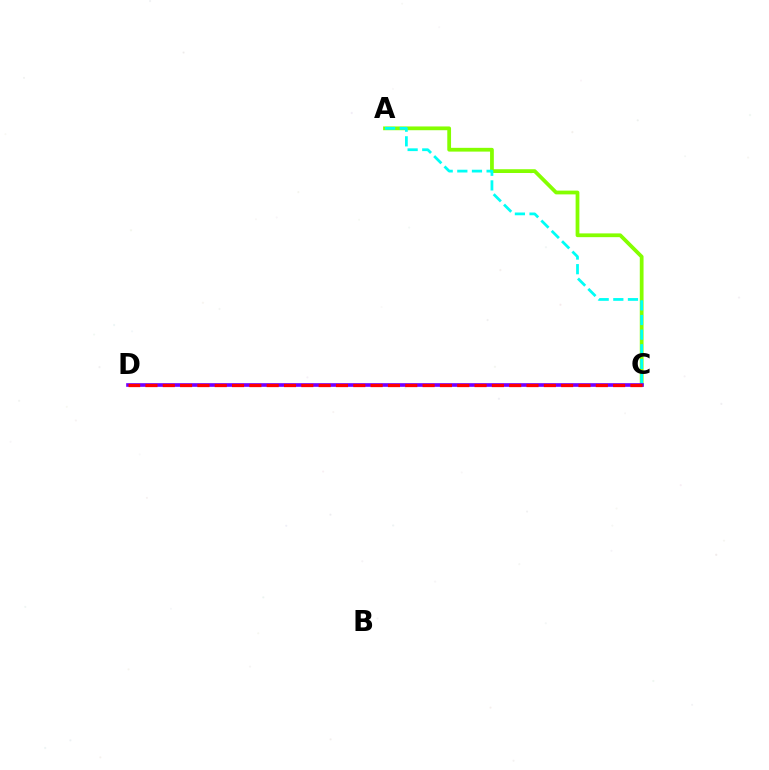{('A', 'C'): [{'color': '#84ff00', 'line_style': 'solid', 'thickness': 2.71}, {'color': '#00fff6', 'line_style': 'dashed', 'thickness': 1.99}], ('C', 'D'): [{'color': '#7200ff', 'line_style': 'solid', 'thickness': 2.62}, {'color': '#ff0000', 'line_style': 'dashed', 'thickness': 2.35}]}